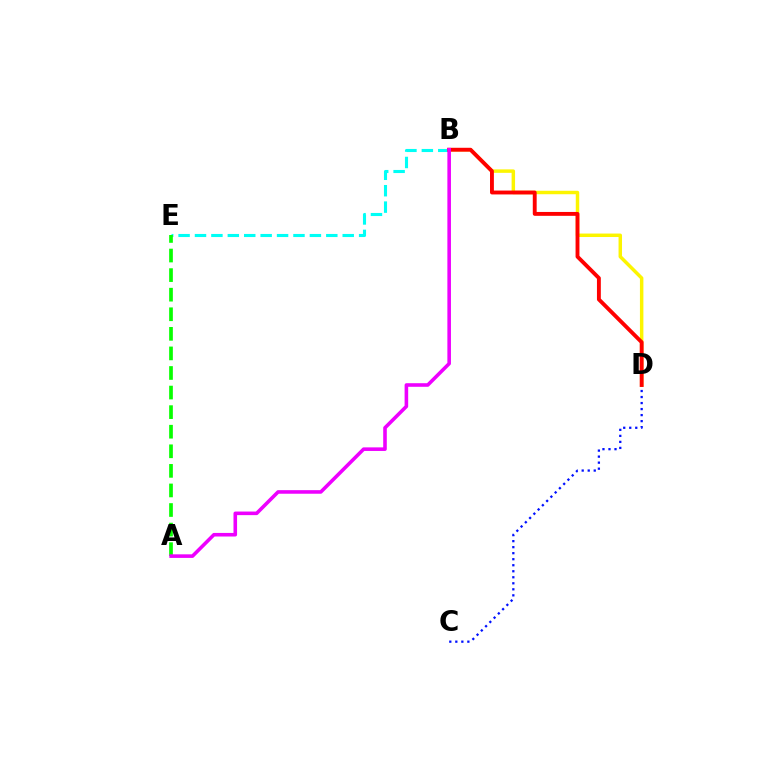{('B', 'E'): [{'color': '#00fff6', 'line_style': 'dashed', 'thickness': 2.23}], ('B', 'D'): [{'color': '#fcf500', 'line_style': 'solid', 'thickness': 2.49}, {'color': '#ff0000', 'line_style': 'solid', 'thickness': 2.79}], ('C', 'D'): [{'color': '#0010ff', 'line_style': 'dotted', 'thickness': 1.64}], ('A', 'E'): [{'color': '#08ff00', 'line_style': 'dashed', 'thickness': 2.66}], ('A', 'B'): [{'color': '#ee00ff', 'line_style': 'solid', 'thickness': 2.58}]}